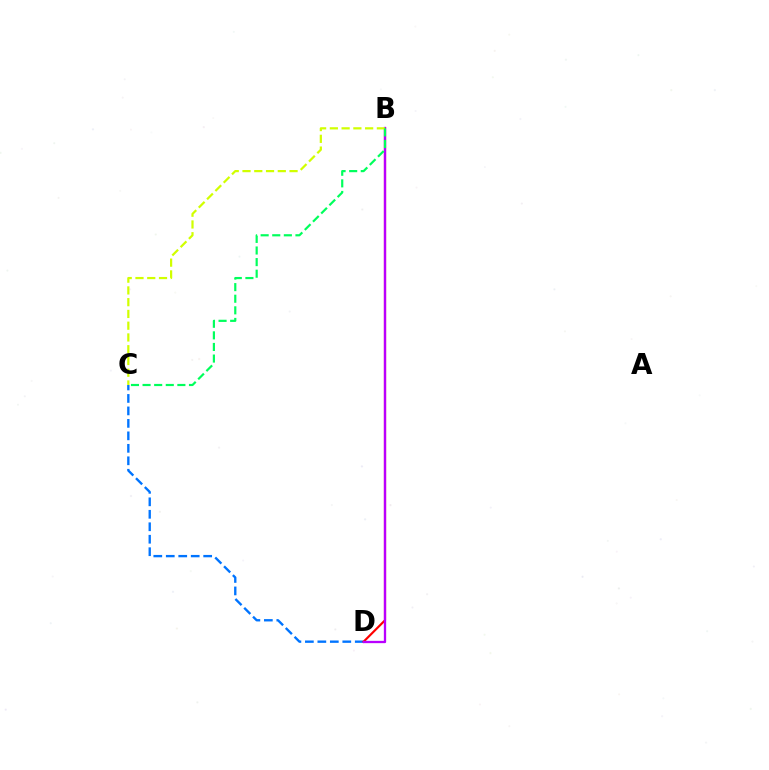{('C', 'D'): [{'color': '#0074ff', 'line_style': 'dashed', 'thickness': 1.69}], ('B', 'D'): [{'color': '#ff0000', 'line_style': 'solid', 'thickness': 1.56}, {'color': '#b900ff', 'line_style': 'solid', 'thickness': 1.66}], ('B', 'C'): [{'color': '#d1ff00', 'line_style': 'dashed', 'thickness': 1.6}, {'color': '#00ff5c', 'line_style': 'dashed', 'thickness': 1.58}]}